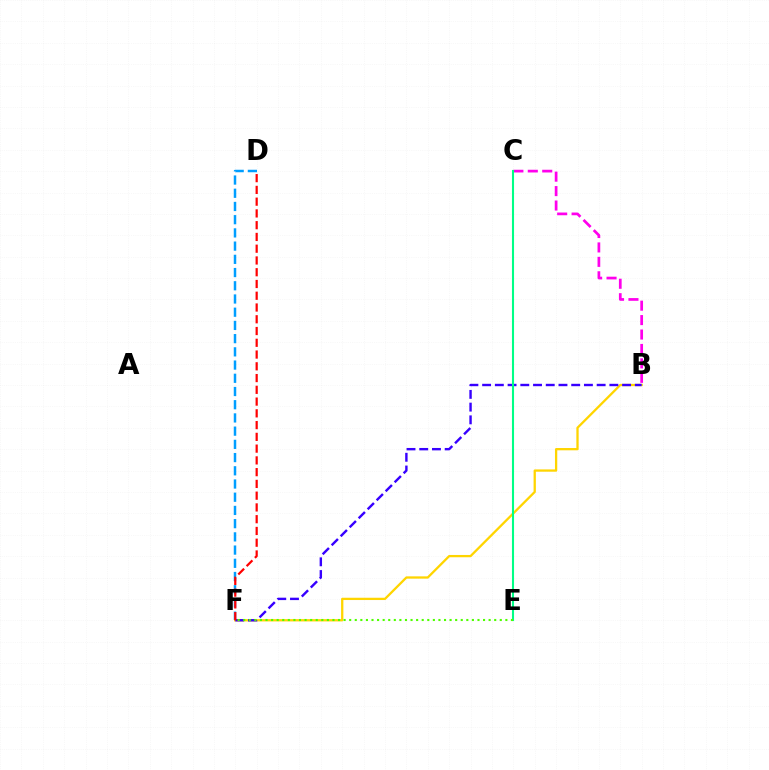{('D', 'F'): [{'color': '#009eff', 'line_style': 'dashed', 'thickness': 1.8}, {'color': '#ff0000', 'line_style': 'dashed', 'thickness': 1.6}], ('B', 'C'): [{'color': '#ff00ed', 'line_style': 'dashed', 'thickness': 1.96}], ('B', 'F'): [{'color': '#ffd500', 'line_style': 'solid', 'thickness': 1.65}, {'color': '#3700ff', 'line_style': 'dashed', 'thickness': 1.73}], ('C', 'E'): [{'color': '#00ff86', 'line_style': 'solid', 'thickness': 1.5}], ('E', 'F'): [{'color': '#4fff00', 'line_style': 'dotted', 'thickness': 1.52}]}